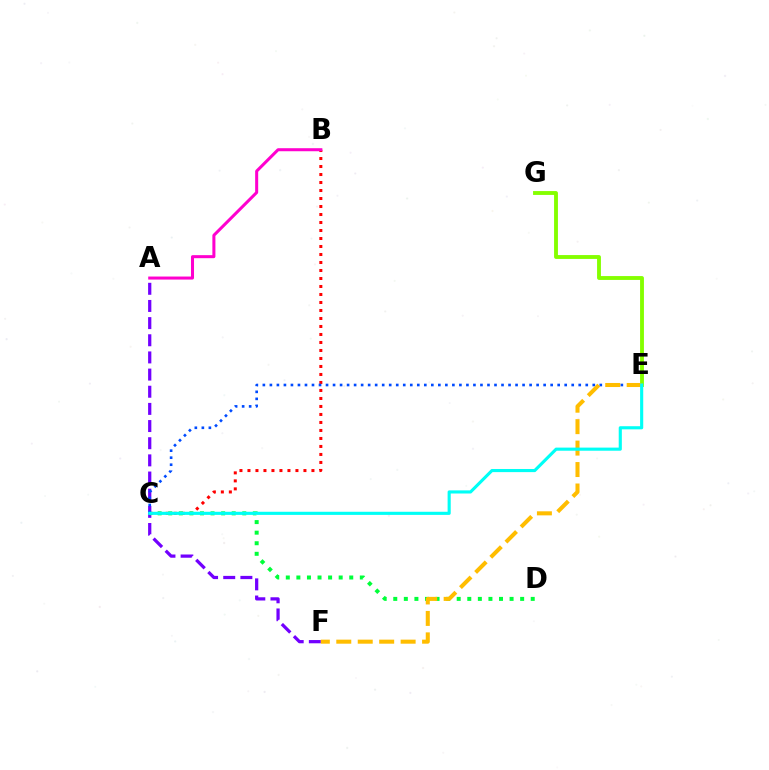{('A', 'F'): [{'color': '#7200ff', 'line_style': 'dashed', 'thickness': 2.33}], ('B', 'C'): [{'color': '#ff0000', 'line_style': 'dotted', 'thickness': 2.17}], ('E', 'G'): [{'color': '#84ff00', 'line_style': 'solid', 'thickness': 2.78}], ('C', 'D'): [{'color': '#00ff39', 'line_style': 'dotted', 'thickness': 2.87}], ('C', 'E'): [{'color': '#004bff', 'line_style': 'dotted', 'thickness': 1.91}, {'color': '#00fff6', 'line_style': 'solid', 'thickness': 2.25}], ('E', 'F'): [{'color': '#ffbd00', 'line_style': 'dashed', 'thickness': 2.91}], ('A', 'B'): [{'color': '#ff00cf', 'line_style': 'solid', 'thickness': 2.18}]}